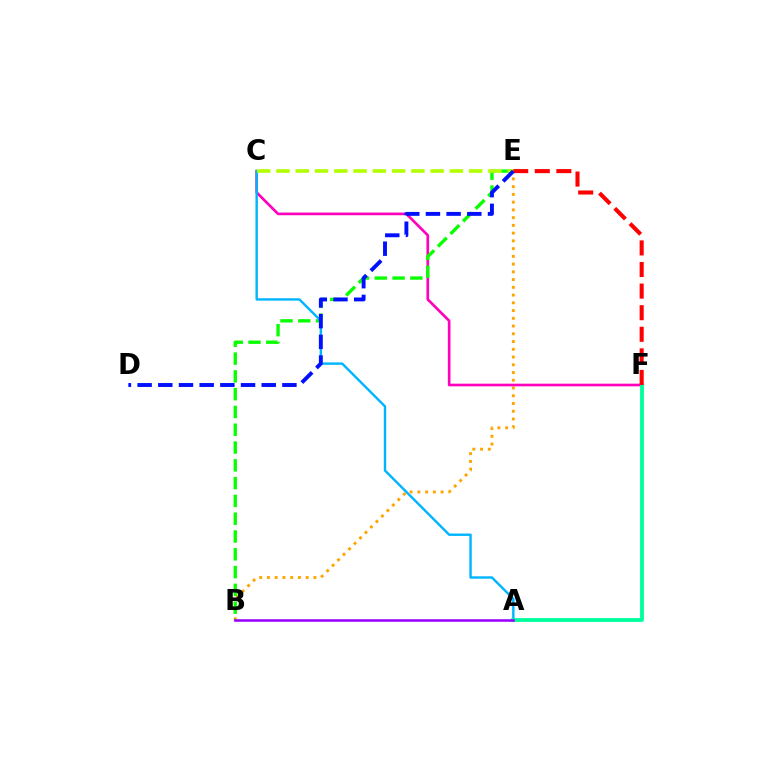{('B', 'E'): [{'color': '#ffa500', 'line_style': 'dotted', 'thickness': 2.1}, {'color': '#08ff00', 'line_style': 'dashed', 'thickness': 2.42}], ('C', 'F'): [{'color': '#ff00bd', 'line_style': 'solid', 'thickness': 1.92}], ('A', 'C'): [{'color': '#00b5ff', 'line_style': 'solid', 'thickness': 1.73}], ('C', 'E'): [{'color': '#b3ff00', 'line_style': 'dashed', 'thickness': 2.62}], ('A', 'F'): [{'color': '#00ff9d', 'line_style': 'solid', 'thickness': 2.77}], ('A', 'B'): [{'color': '#9b00ff', 'line_style': 'solid', 'thickness': 1.86}], ('E', 'F'): [{'color': '#ff0000', 'line_style': 'dashed', 'thickness': 2.93}], ('D', 'E'): [{'color': '#0010ff', 'line_style': 'dashed', 'thickness': 2.81}]}